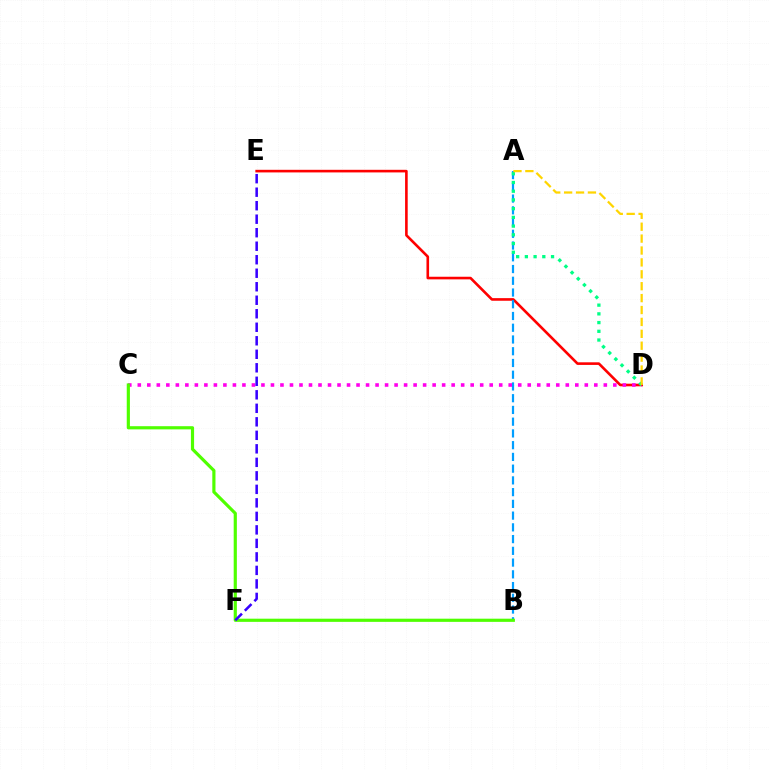{('D', 'E'): [{'color': '#ff0000', 'line_style': 'solid', 'thickness': 1.88}], ('A', 'B'): [{'color': '#009eff', 'line_style': 'dashed', 'thickness': 1.6}], ('A', 'D'): [{'color': '#00ff86', 'line_style': 'dotted', 'thickness': 2.37}, {'color': '#ffd500', 'line_style': 'dashed', 'thickness': 1.62}], ('C', 'D'): [{'color': '#ff00ed', 'line_style': 'dotted', 'thickness': 2.58}], ('B', 'C'): [{'color': '#4fff00', 'line_style': 'solid', 'thickness': 2.28}], ('E', 'F'): [{'color': '#3700ff', 'line_style': 'dashed', 'thickness': 1.83}]}